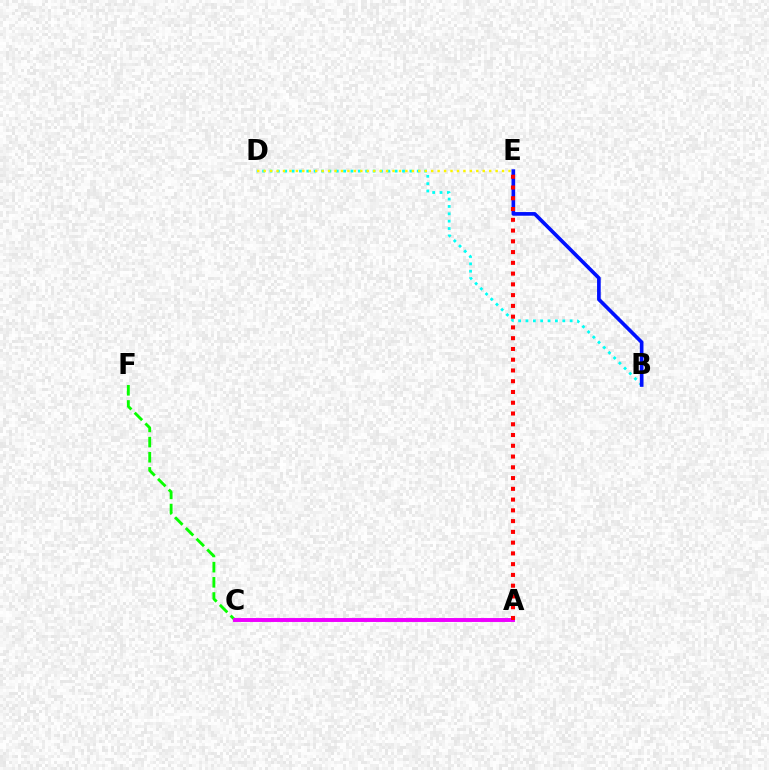{('B', 'D'): [{'color': '#00fff6', 'line_style': 'dotted', 'thickness': 2.0}], ('D', 'E'): [{'color': '#fcf500', 'line_style': 'dotted', 'thickness': 1.75}], ('C', 'F'): [{'color': '#08ff00', 'line_style': 'dashed', 'thickness': 2.06}], ('B', 'E'): [{'color': '#0010ff', 'line_style': 'solid', 'thickness': 2.64}], ('A', 'C'): [{'color': '#ee00ff', 'line_style': 'solid', 'thickness': 2.83}], ('A', 'E'): [{'color': '#ff0000', 'line_style': 'dotted', 'thickness': 2.92}]}